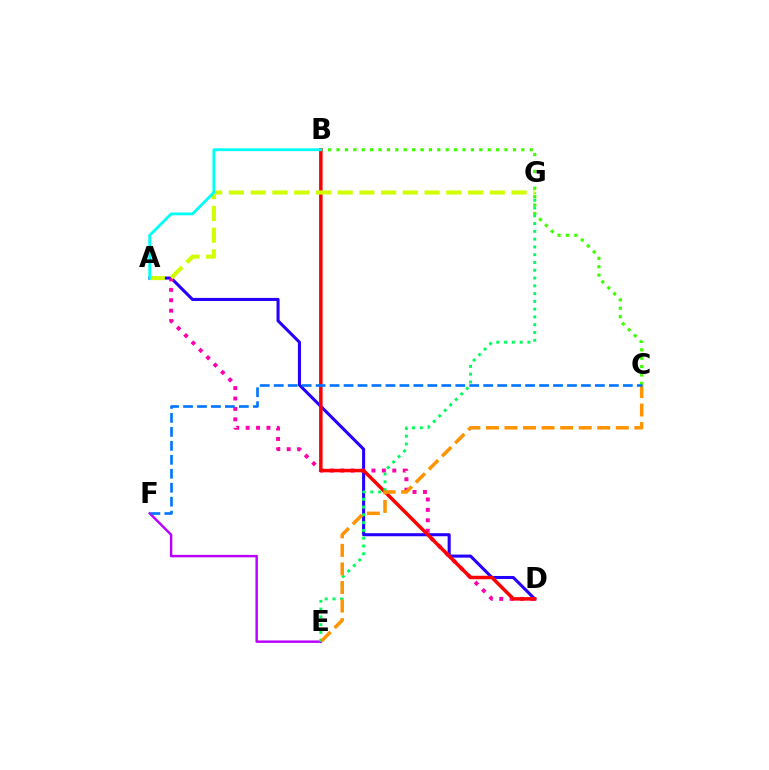{('B', 'C'): [{'color': '#3dff00', 'line_style': 'dotted', 'thickness': 2.28}], ('A', 'D'): [{'color': '#2500ff', 'line_style': 'solid', 'thickness': 2.2}, {'color': '#ff00ac', 'line_style': 'dotted', 'thickness': 2.83}], ('E', 'F'): [{'color': '#b900ff', 'line_style': 'solid', 'thickness': 1.76}], ('B', 'D'): [{'color': '#ff0000', 'line_style': 'solid', 'thickness': 2.51}], ('E', 'G'): [{'color': '#00ff5c', 'line_style': 'dotted', 'thickness': 2.11}], ('A', 'G'): [{'color': '#d1ff00', 'line_style': 'dashed', 'thickness': 2.95}], ('A', 'B'): [{'color': '#00fff6', 'line_style': 'solid', 'thickness': 2.04}], ('C', 'E'): [{'color': '#ff9400', 'line_style': 'dashed', 'thickness': 2.52}], ('C', 'F'): [{'color': '#0074ff', 'line_style': 'dashed', 'thickness': 1.9}]}